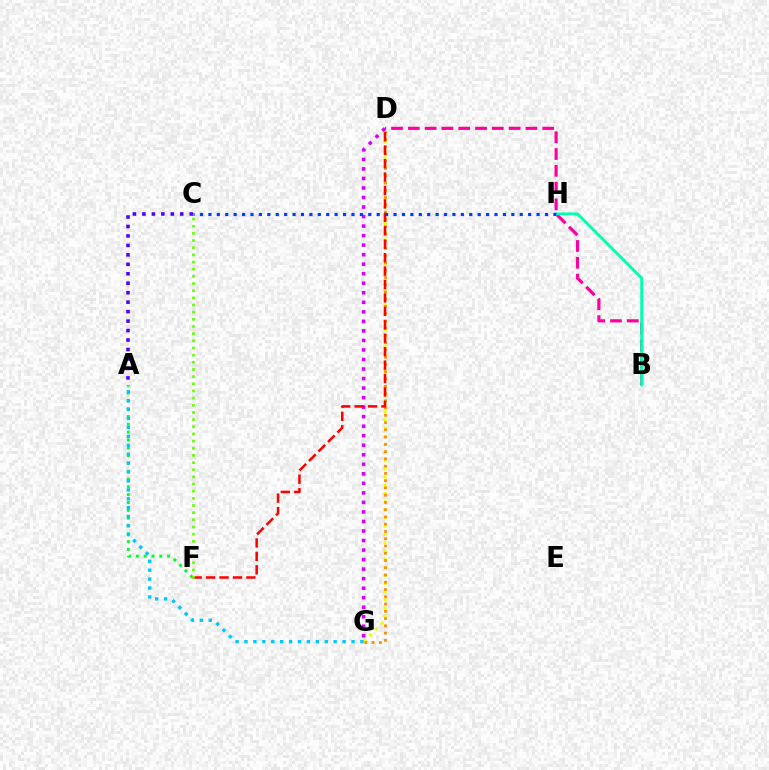{('D', 'G'): [{'color': '#eeff00', 'line_style': 'dotted', 'thickness': 2.22}, {'color': '#d600ff', 'line_style': 'dotted', 'thickness': 2.59}, {'color': '#ff8800', 'line_style': 'dotted', 'thickness': 1.97}], ('B', 'D'): [{'color': '#ff00a0', 'line_style': 'dashed', 'thickness': 2.28}], ('A', 'C'): [{'color': '#4f00ff', 'line_style': 'dotted', 'thickness': 2.57}], ('A', 'F'): [{'color': '#00ff27', 'line_style': 'dotted', 'thickness': 2.13}], ('B', 'H'): [{'color': '#00ffaf', 'line_style': 'solid', 'thickness': 2.06}], ('D', 'F'): [{'color': '#ff0000', 'line_style': 'dashed', 'thickness': 1.82}], ('C', 'H'): [{'color': '#003fff', 'line_style': 'dotted', 'thickness': 2.29}], ('A', 'G'): [{'color': '#00c7ff', 'line_style': 'dotted', 'thickness': 2.42}], ('C', 'F'): [{'color': '#66ff00', 'line_style': 'dotted', 'thickness': 1.95}]}